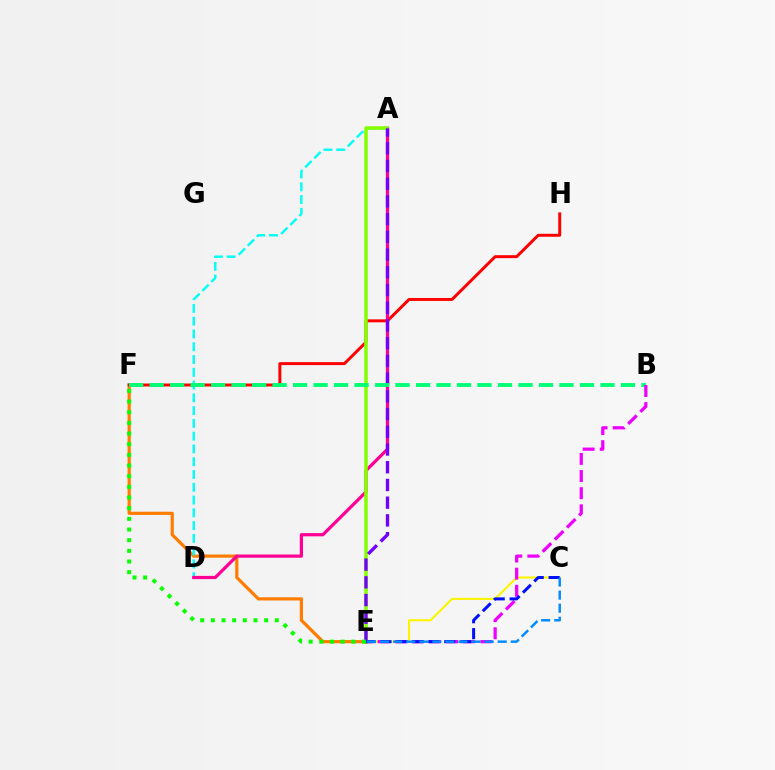{('E', 'F'): [{'color': '#ff7c00', 'line_style': 'solid', 'thickness': 2.3}, {'color': '#08ff00', 'line_style': 'dotted', 'thickness': 2.9}], ('C', 'E'): [{'color': '#fcf500', 'line_style': 'solid', 'thickness': 1.52}, {'color': '#0010ff', 'line_style': 'dashed', 'thickness': 2.17}, {'color': '#008cff', 'line_style': 'dashed', 'thickness': 1.78}], ('A', 'D'): [{'color': '#00fff6', 'line_style': 'dashed', 'thickness': 1.74}, {'color': '#ff0094', 'line_style': 'solid', 'thickness': 2.32}], ('F', 'H'): [{'color': '#ff0000', 'line_style': 'solid', 'thickness': 2.13}], ('A', 'E'): [{'color': '#84ff00', 'line_style': 'solid', 'thickness': 2.53}, {'color': '#7200ff', 'line_style': 'dashed', 'thickness': 2.41}], ('B', 'F'): [{'color': '#00ff74', 'line_style': 'dashed', 'thickness': 2.78}], ('B', 'E'): [{'color': '#ee00ff', 'line_style': 'dashed', 'thickness': 2.33}]}